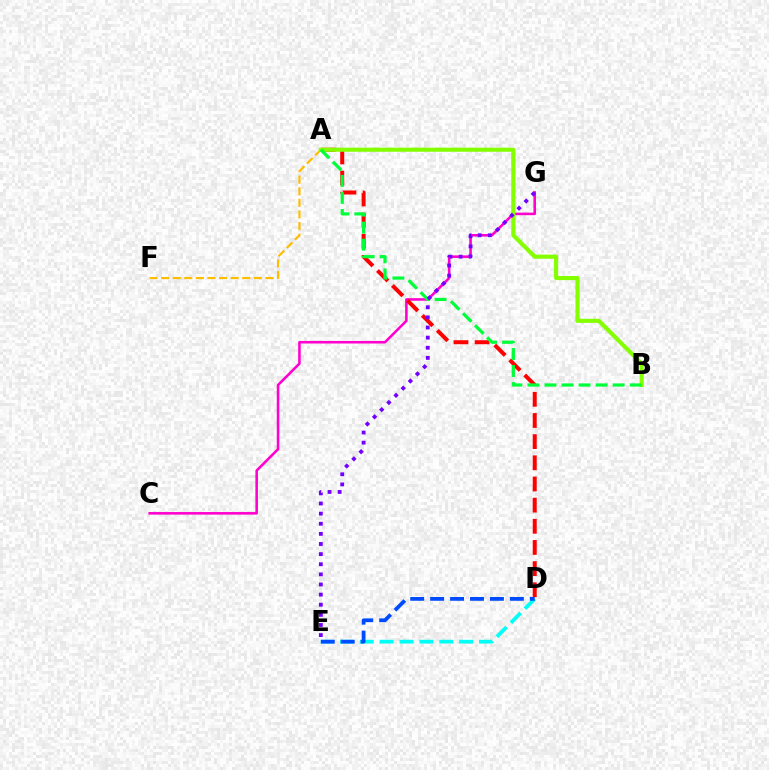{('A', 'F'): [{'color': '#ffbd00', 'line_style': 'dashed', 'thickness': 1.57}], ('C', 'G'): [{'color': '#ff00cf', 'line_style': 'solid', 'thickness': 1.85}], ('A', 'D'): [{'color': '#ff0000', 'line_style': 'dashed', 'thickness': 2.87}], ('D', 'E'): [{'color': '#00fff6', 'line_style': 'dashed', 'thickness': 2.7}, {'color': '#004bff', 'line_style': 'dashed', 'thickness': 2.71}], ('A', 'B'): [{'color': '#84ff00', 'line_style': 'solid', 'thickness': 2.96}, {'color': '#00ff39', 'line_style': 'dashed', 'thickness': 2.31}], ('E', 'G'): [{'color': '#7200ff', 'line_style': 'dotted', 'thickness': 2.75}]}